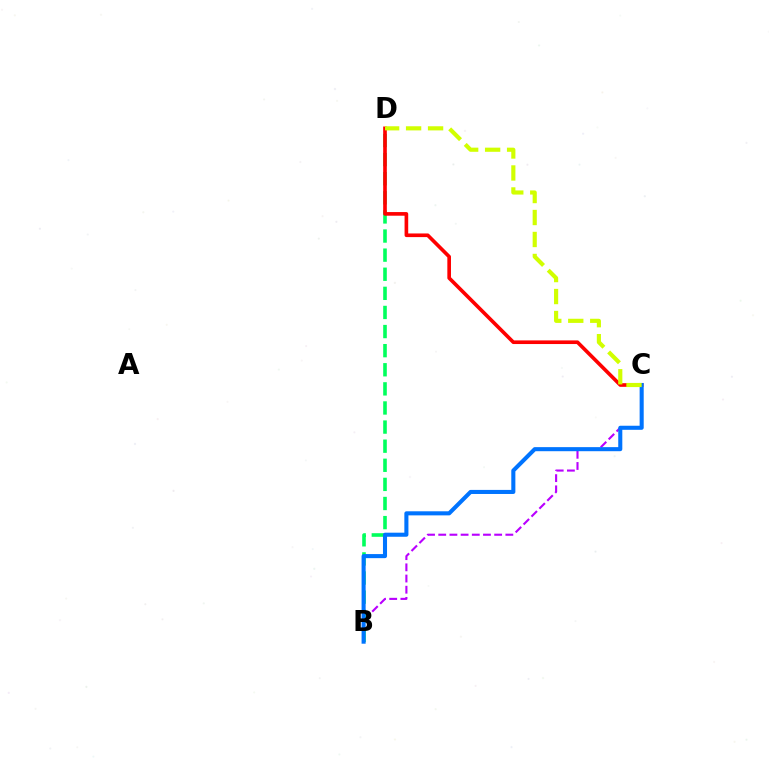{('B', 'C'): [{'color': '#b900ff', 'line_style': 'dashed', 'thickness': 1.52}, {'color': '#0074ff', 'line_style': 'solid', 'thickness': 2.93}], ('B', 'D'): [{'color': '#00ff5c', 'line_style': 'dashed', 'thickness': 2.6}], ('C', 'D'): [{'color': '#ff0000', 'line_style': 'solid', 'thickness': 2.62}, {'color': '#d1ff00', 'line_style': 'dashed', 'thickness': 2.99}]}